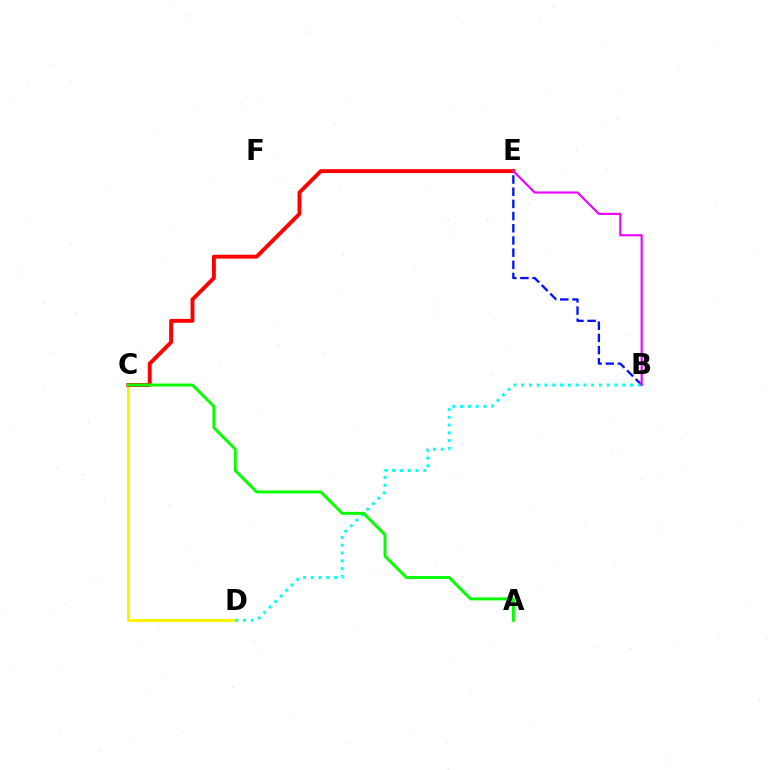{('B', 'E'): [{'color': '#0010ff', 'line_style': 'dashed', 'thickness': 1.65}, {'color': '#ee00ff', 'line_style': 'solid', 'thickness': 1.54}], ('C', 'D'): [{'color': '#fcf500', 'line_style': 'solid', 'thickness': 2.2}], ('C', 'E'): [{'color': '#ff0000', 'line_style': 'solid', 'thickness': 2.8}], ('B', 'D'): [{'color': '#00fff6', 'line_style': 'dotted', 'thickness': 2.11}], ('A', 'C'): [{'color': '#08ff00', 'line_style': 'solid', 'thickness': 2.13}]}